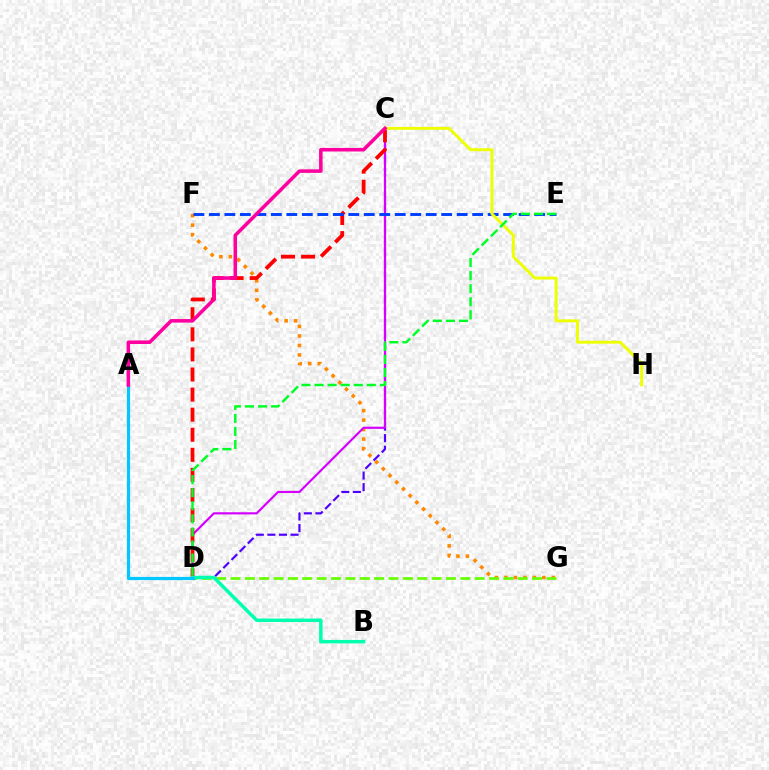{('C', 'D'): [{'color': '#4f00ff', 'line_style': 'dashed', 'thickness': 1.57}, {'color': '#d600ff', 'line_style': 'solid', 'thickness': 1.56}, {'color': '#ff0000', 'line_style': 'dashed', 'thickness': 2.73}], ('F', 'G'): [{'color': '#ff8800', 'line_style': 'dotted', 'thickness': 2.58}], ('D', 'G'): [{'color': '#66ff00', 'line_style': 'dashed', 'thickness': 1.95}], ('E', 'F'): [{'color': '#003fff', 'line_style': 'dashed', 'thickness': 2.1}], ('C', 'H'): [{'color': '#eeff00', 'line_style': 'solid', 'thickness': 2.09}], ('D', 'E'): [{'color': '#00ff27', 'line_style': 'dashed', 'thickness': 1.78}], ('B', 'D'): [{'color': '#00ffaf', 'line_style': 'solid', 'thickness': 2.51}], ('A', 'D'): [{'color': '#00c7ff', 'line_style': 'solid', 'thickness': 2.28}], ('A', 'C'): [{'color': '#ff00a0', 'line_style': 'solid', 'thickness': 2.55}]}